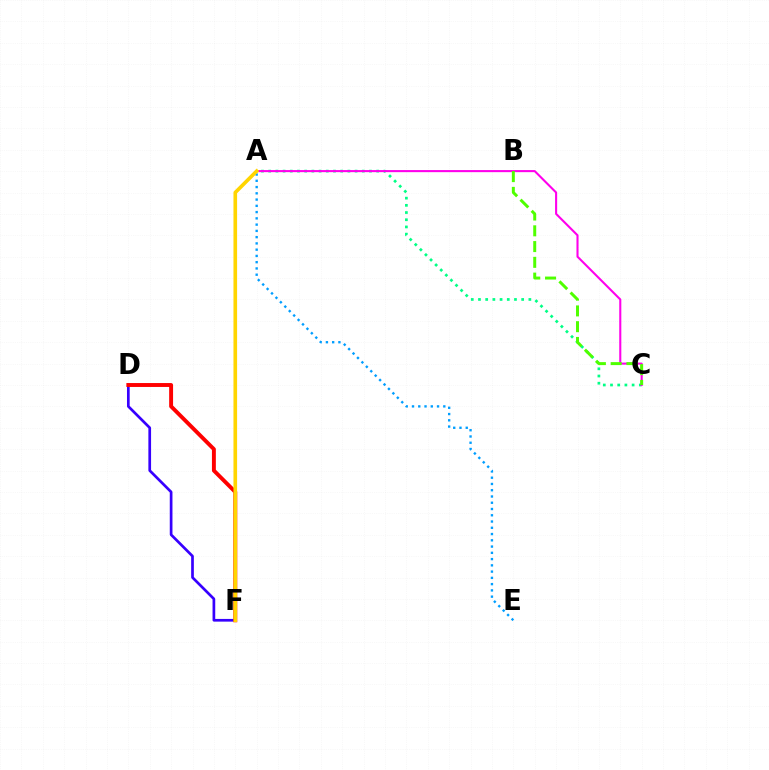{('D', 'F'): [{'color': '#3700ff', 'line_style': 'solid', 'thickness': 1.94}, {'color': '#ff0000', 'line_style': 'solid', 'thickness': 2.82}], ('A', 'C'): [{'color': '#00ff86', 'line_style': 'dotted', 'thickness': 1.96}, {'color': '#ff00ed', 'line_style': 'solid', 'thickness': 1.5}], ('A', 'E'): [{'color': '#009eff', 'line_style': 'dotted', 'thickness': 1.7}], ('B', 'C'): [{'color': '#4fff00', 'line_style': 'dashed', 'thickness': 2.14}], ('A', 'F'): [{'color': '#ffd500', 'line_style': 'solid', 'thickness': 2.62}]}